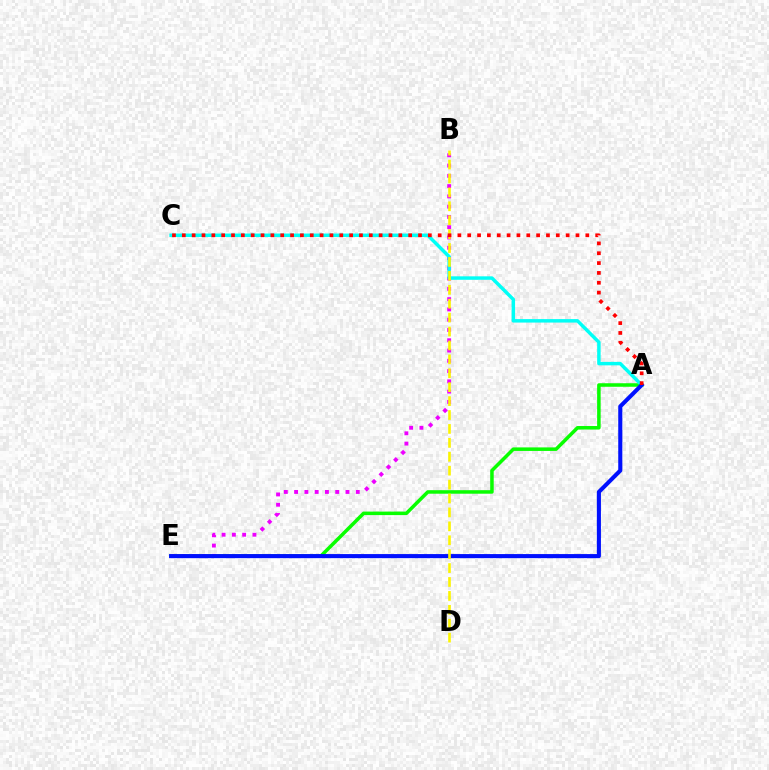{('A', 'E'): [{'color': '#08ff00', 'line_style': 'solid', 'thickness': 2.54}, {'color': '#0010ff', 'line_style': 'solid', 'thickness': 2.94}], ('B', 'E'): [{'color': '#ee00ff', 'line_style': 'dotted', 'thickness': 2.79}], ('A', 'C'): [{'color': '#00fff6', 'line_style': 'solid', 'thickness': 2.49}, {'color': '#ff0000', 'line_style': 'dotted', 'thickness': 2.67}], ('B', 'D'): [{'color': '#fcf500', 'line_style': 'dashed', 'thickness': 1.89}]}